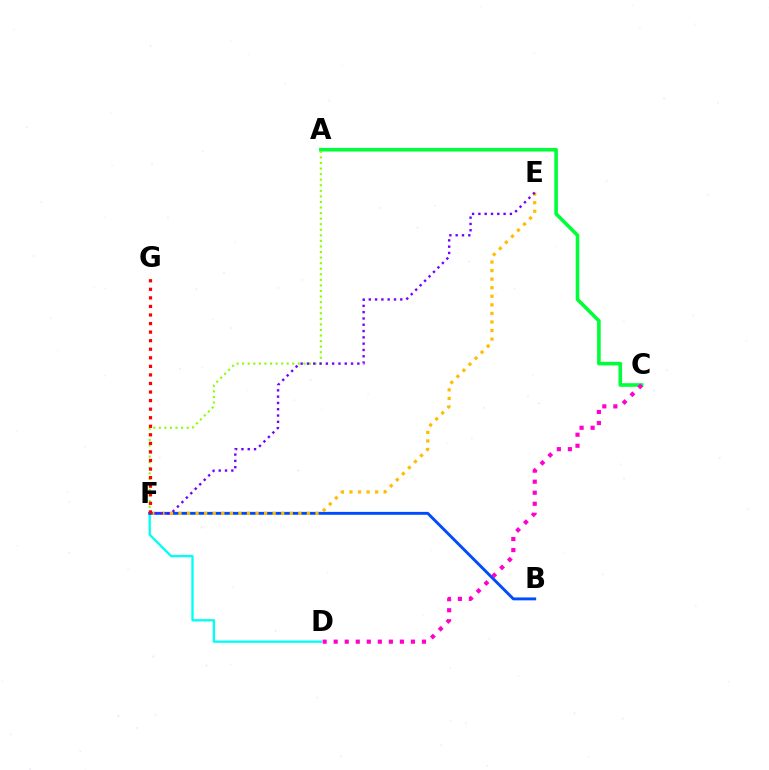{('A', 'C'): [{'color': '#00ff39', 'line_style': 'solid', 'thickness': 2.6}], ('D', 'F'): [{'color': '#00fff6', 'line_style': 'solid', 'thickness': 1.66}], ('A', 'F'): [{'color': '#84ff00', 'line_style': 'dotted', 'thickness': 1.51}], ('B', 'F'): [{'color': '#004bff', 'line_style': 'solid', 'thickness': 2.08}], ('E', 'F'): [{'color': '#ffbd00', 'line_style': 'dotted', 'thickness': 2.33}, {'color': '#7200ff', 'line_style': 'dotted', 'thickness': 1.71}], ('C', 'D'): [{'color': '#ff00cf', 'line_style': 'dotted', 'thickness': 3.0}], ('F', 'G'): [{'color': '#ff0000', 'line_style': 'dotted', 'thickness': 2.33}]}